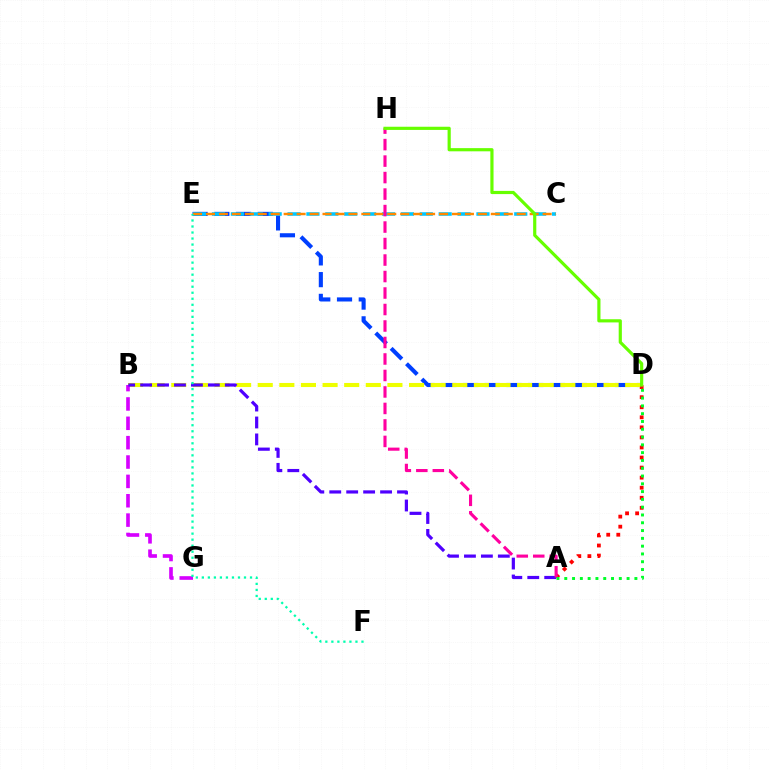{('D', 'E'): [{'color': '#003fff', 'line_style': 'dashed', 'thickness': 2.95}], ('A', 'D'): [{'color': '#ff0000', 'line_style': 'dotted', 'thickness': 2.73}, {'color': '#00ff27', 'line_style': 'dotted', 'thickness': 2.12}], ('B', 'D'): [{'color': '#eeff00', 'line_style': 'dashed', 'thickness': 2.94}], ('B', 'G'): [{'color': '#d600ff', 'line_style': 'dashed', 'thickness': 2.63}], ('A', 'B'): [{'color': '#4f00ff', 'line_style': 'dashed', 'thickness': 2.3}], ('C', 'E'): [{'color': '#00c7ff', 'line_style': 'dashed', 'thickness': 2.57}, {'color': '#ff8800', 'line_style': 'dashed', 'thickness': 1.76}], ('A', 'H'): [{'color': '#ff00a0', 'line_style': 'dashed', 'thickness': 2.24}], ('E', 'F'): [{'color': '#00ffaf', 'line_style': 'dotted', 'thickness': 1.64}], ('D', 'H'): [{'color': '#66ff00', 'line_style': 'solid', 'thickness': 2.29}]}